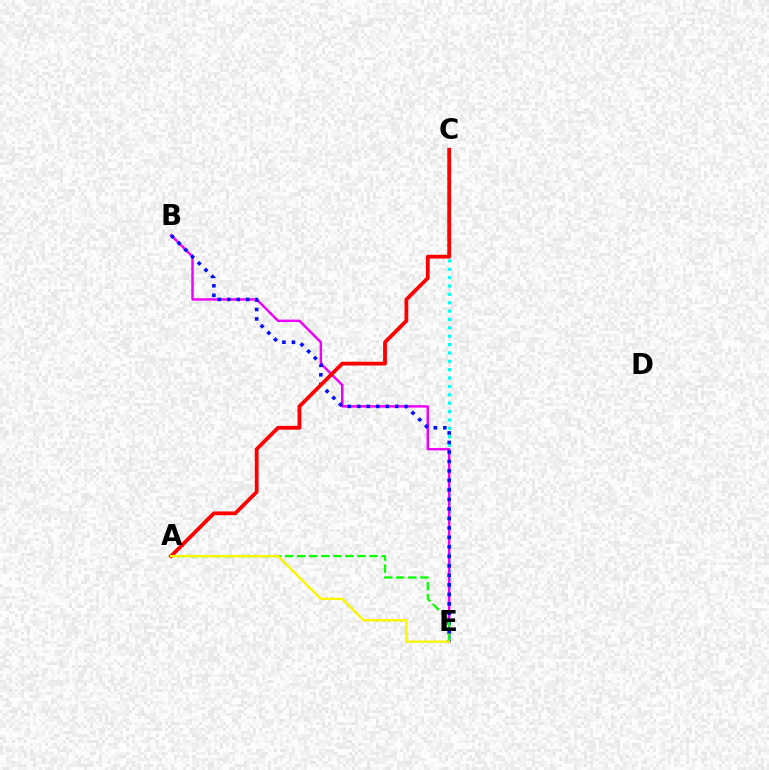{('C', 'E'): [{'color': '#00fff6', 'line_style': 'dotted', 'thickness': 2.27}], ('B', 'E'): [{'color': '#ee00ff', 'line_style': 'solid', 'thickness': 1.76}, {'color': '#0010ff', 'line_style': 'dotted', 'thickness': 2.58}], ('A', 'C'): [{'color': '#ff0000', 'line_style': 'solid', 'thickness': 2.73}], ('A', 'E'): [{'color': '#08ff00', 'line_style': 'dashed', 'thickness': 1.64}, {'color': '#fcf500', 'line_style': 'solid', 'thickness': 1.68}]}